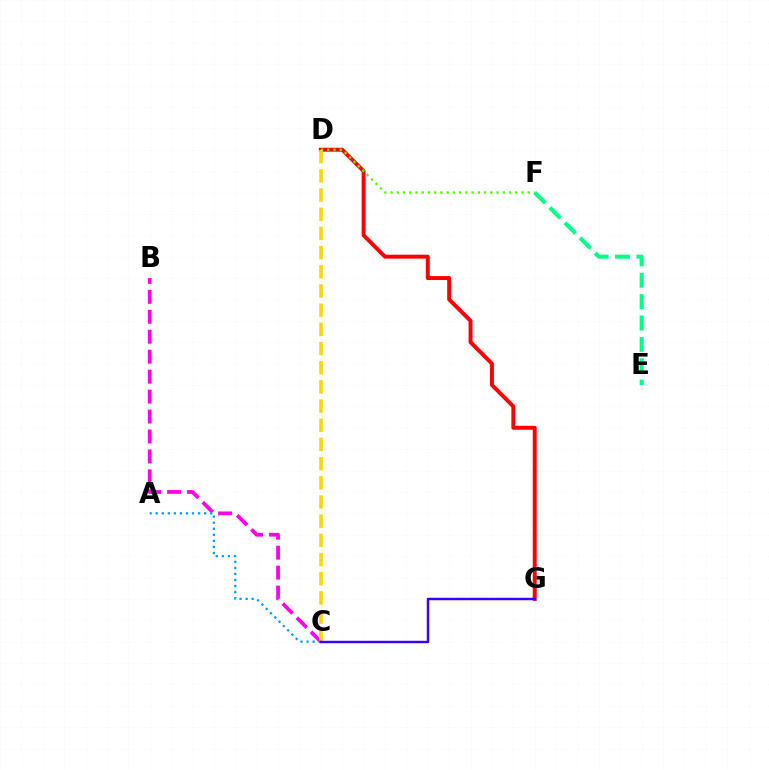{('D', 'G'): [{'color': '#ff0000', 'line_style': 'solid', 'thickness': 2.84}], ('B', 'C'): [{'color': '#ff00ed', 'line_style': 'dashed', 'thickness': 2.71}], ('D', 'F'): [{'color': '#4fff00', 'line_style': 'dotted', 'thickness': 1.69}], ('E', 'F'): [{'color': '#00ff86', 'line_style': 'dashed', 'thickness': 2.9}], ('C', 'D'): [{'color': '#ffd500', 'line_style': 'dashed', 'thickness': 2.61}], ('A', 'C'): [{'color': '#009eff', 'line_style': 'dotted', 'thickness': 1.64}], ('C', 'G'): [{'color': '#3700ff', 'line_style': 'solid', 'thickness': 1.76}]}